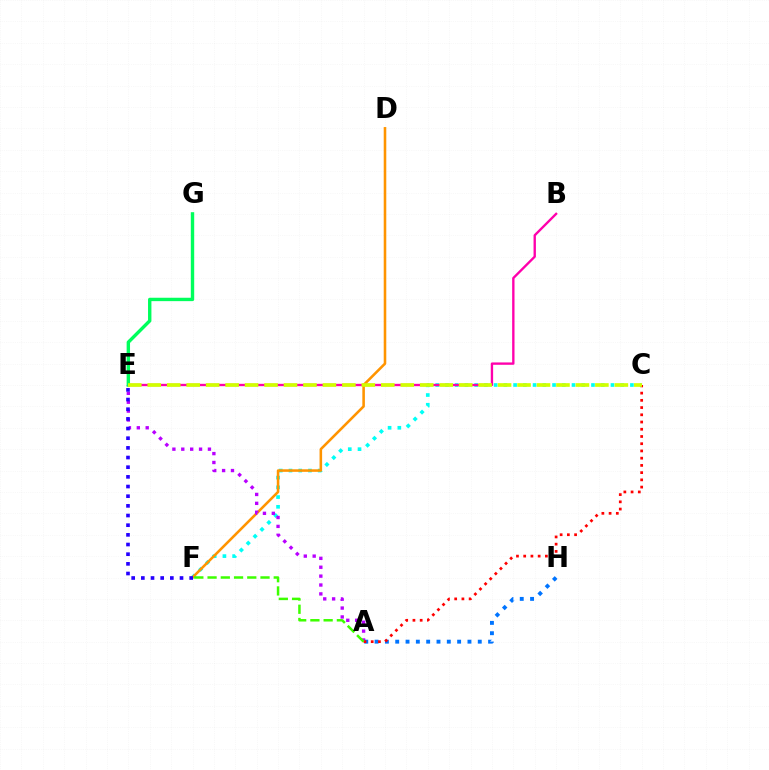{('C', 'F'): [{'color': '#00fff6', 'line_style': 'dotted', 'thickness': 2.65}], ('D', 'F'): [{'color': '#ff9400', 'line_style': 'solid', 'thickness': 1.85}], ('A', 'H'): [{'color': '#0074ff', 'line_style': 'dotted', 'thickness': 2.8}], ('A', 'E'): [{'color': '#b900ff', 'line_style': 'dotted', 'thickness': 2.41}], ('E', 'F'): [{'color': '#2500ff', 'line_style': 'dotted', 'thickness': 2.63}], ('A', 'C'): [{'color': '#ff0000', 'line_style': 'dotted', 'thickness': 1.96}], ('A', 'F'): [{'color': '#3dff00', 'line_style': 'dashed', 'thickness': 1.8}], ('B', 'E'): [{'color': '#ff00ac', 'line_style': 'solid', 'thickness': 1.7}], ('E', 'G'): [{'color': '#00ff5c', 'line_style': 'solid', 'thickness': 2.44}], ('C', 'E'): [{'color': '#d1ff00', 'line_style': 'dashed', 'thickness': 2.64}]}